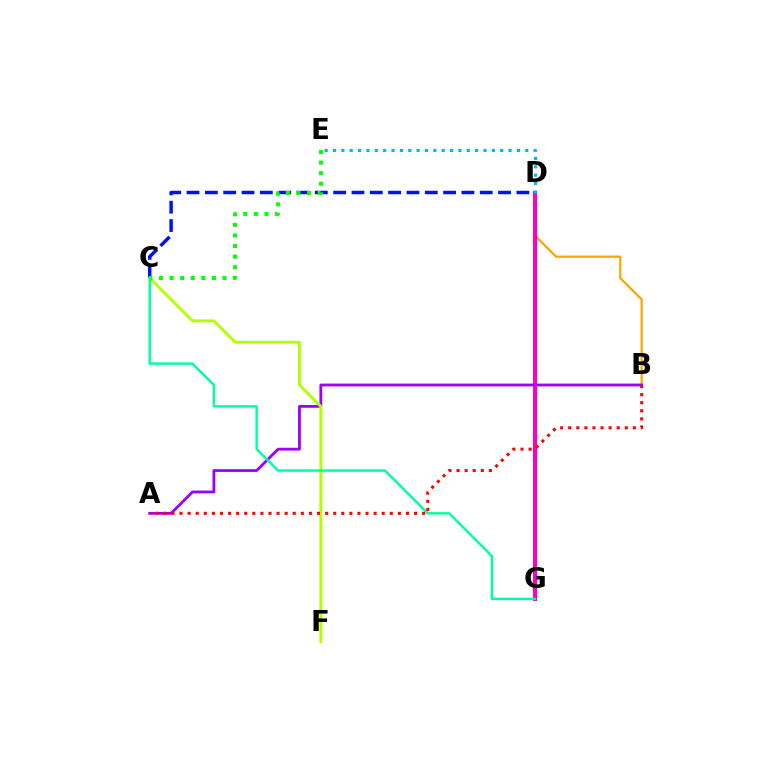{('B', 'D'): [{'color': '#ffa500', 'line_style': 'solid', 'thickness': 1.61}], ('D', 'G'): [{'color': '#ff00bd', 'line_style': 'solid', 'thickness': 2.91}], ('D', 'E'): [{'color': '#00b5ff', 'line_style': 'dotted', 'thickness': 2.27}], ('A', 'B'): [{'color': '#9b00ff', 'line_style': 'solid', 'thickness': 2.02}, {'color': '#ff0000', 'line_style': 'dotted', 'thickness': 2.2}], ('C', 'D'): [{'color': '#0010ff', 'line_style': 'dashed', 'thickness': 2.49}], ('C', 'F'): [{'color': '#b3ff00', 'line_style': 'solid', 'thickness': 2.09}], ('C', 'E'): [{'color': '#08ff00', 'line_style': 'dotted', 'thickness': 2.88}], ('C', 'G'): [{'color': '#00ff9d', 'line_style': 'solid', 'thickness': 1.75}]}